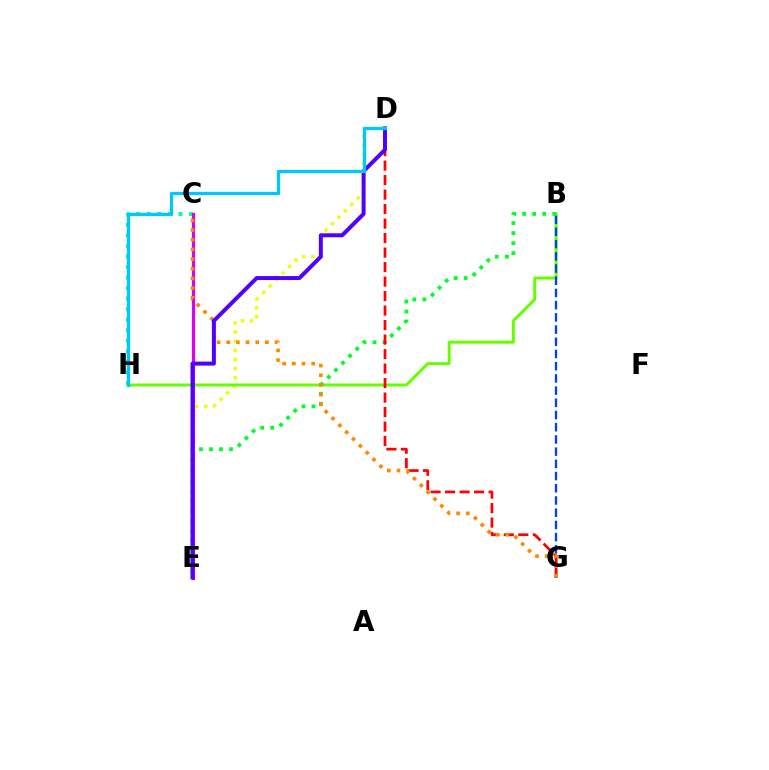{('D', 'E'): [{'color': '#eeff00', 'line_style': 'dotted', 'thickness': 2.48}, {'color': '#4f00ff', 'line_style': 'solid', 'thickness': 2.86}], ('C', 'H'): [{'color': '#00ffaf', 'line_style': 'dotted', 'thickness': 2.87}], ('C', 'E'): [{'color': '#ff00a0', 'line_style': 'solid', 'thickness': 2.3}, {'color': '#d600ff', 'line_style': 'solid', 'thickness': 1.98}], ('B', 'H'): [{'color': '#66ff00', 'line_style': 'solid', 'thickness': 2.14}], ('B', 'G'): [{'color': '#003fff', 'line_style': 'dashed', 'thickness': 1.66}], ('B', 'E'): [{'color': '#00ff27', 'line_style': 'dotted', 'thickness': 2.72}], ('D', 'G'): [{'color': '#ff0000', 'line_style': 'dashed', 'thickness': 1.97}], ('C', 'G'): [{'color': '#ff8800', 'line_style': 'dotted', 'thickness': 2.63}], ('D', 'H'): [{'color': '#00c7ff', 'line_style': 'solid', 'thickness': 2.38}]}